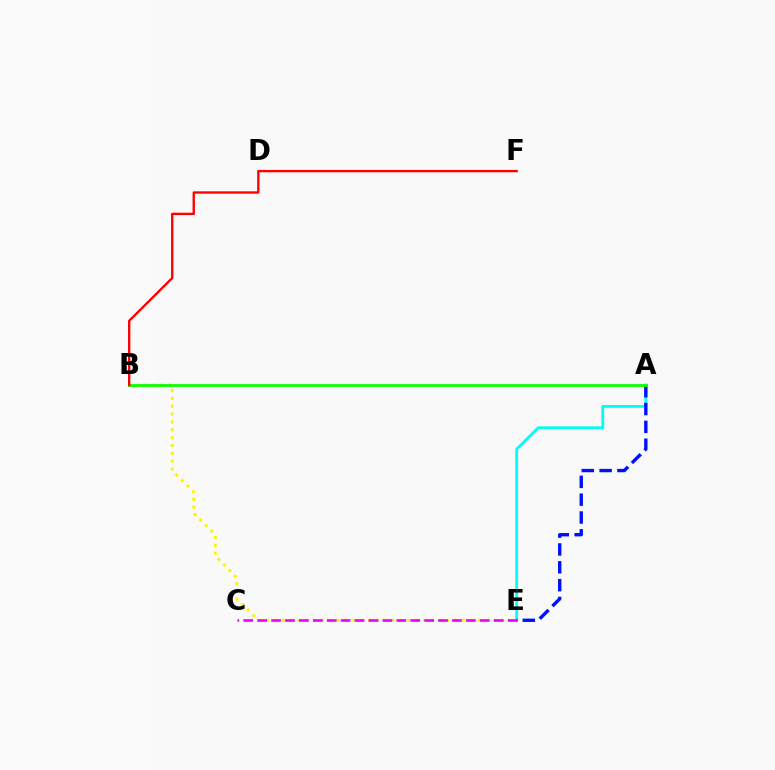{('A', 'E'): [{'color': '#00fff6', 'line_style': 'solid', 'thickness': 2.05}, {'color': '#0010ff', 'line_style': 'dashed', 'thickness': 2.42}], ('B', 'E'): [{'color': '#fcf500', 'line_style': 'dotted', 'thickness': 2.13}], ('A', 'B'): [{'color': '#08ff00', 'line_style': 'solid', 'thickness': 1.98}], ('B', 'F'): [{'color': '#ff0000', 'line_style': 'solid', 'thickness': 1.68}], ('C', 'E'): [{'color': '#ee00ff', 'line_style': 'dashed', 'thickness': 1.89}]}